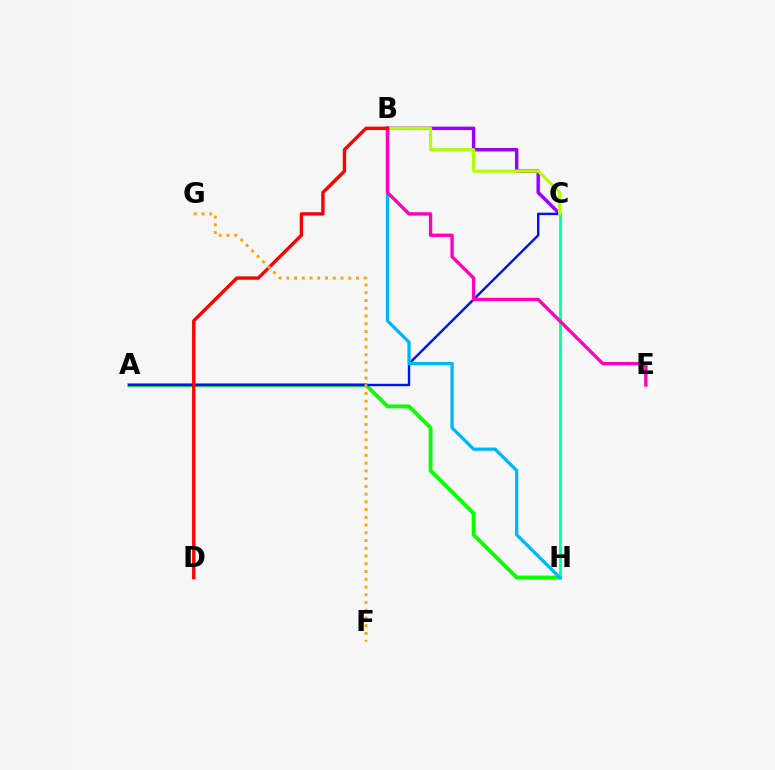{('A', 'H'): [{'color': '#08ff00', 'line_style': 'solid', 'thickness': 2.77}], ('B', 'C'): [{'color': '#9b00ff', 'line_style': 'solid', 'thickness': 2.48}, {'color': '#b3ff00', 'line_style': 'solid', 'thickness': 2.28}], ('A', 'C'): [{'color': '#0010ff', 'line_style': 'solid', 'thickness': 1.74}], ('C', 'H'): [{'color': '#00ff9d', 'line_style': 'solid', 'thickness': 1.97}], ('B', 'H'): [{'color': '#00b5ff', 'line_style': 'solid', 'thickness': 2.33}], ('B', 'E'): [{'color': '#ff00bd', 'line_style': 'solid', 'thickness': 2.41}], ('B', 'D'): [{'color': '#ff0000', 'line_style': 'solid', 'thickness': 2.42}], ('F', 'G'): [{'color': '#ffa500', 'line_style': 'dotted', 'thickness': 2.1}]}